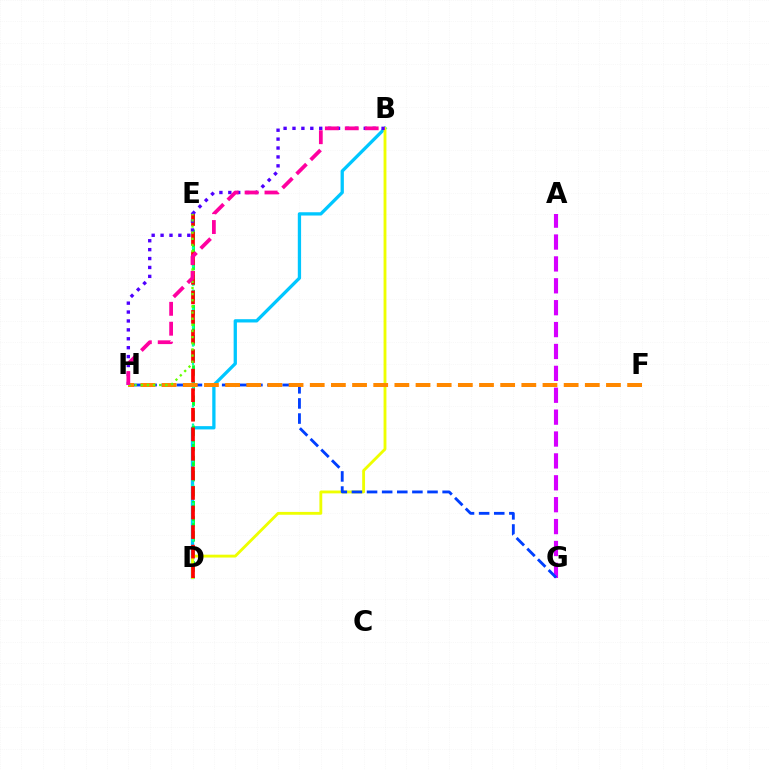{('B', 'D'): [{'color': '#00c7ff', 'line_style': 'solid', 'thickness': 2.37}, {'color': '#eeff00', 'line_style': 'solid', 'thickness': 2.05}], ('D', 'E'): [{'color': '#00ff27', 'line_style': 'dashed', 'thickness': 2.05}, {'color': '#00ffaf', 'line_style': 'dotted', 'thickness': 1.65}, {'color': '#ff0000', 'line_style': 'dashed', 'thickness': 2.66}], ('B', 'H'): [{'color': '#4f00ff', 'line_style': 'dotted', 'thickness': 2.42}, {'color': '#ff00a0', 'line_style': 'dashed', 'thickness': 2.7}], ('A', 'G'): [{'color': '#d600ff', 'line_style': 'dashed', 'thickness': 2.97}], ('G', 'H'): [{'color': '#003fff', 'line_style': 'dashed', 'thickness': 2.05}], ('F', 'H'): [{'color': '#ff8800', 'line_style': 'dashed', 'thickness': 2.87}], ('E', 'H'): [{'color': '#66ff00', 'line_style': 'dotted', 'thickness': 1.67}]}